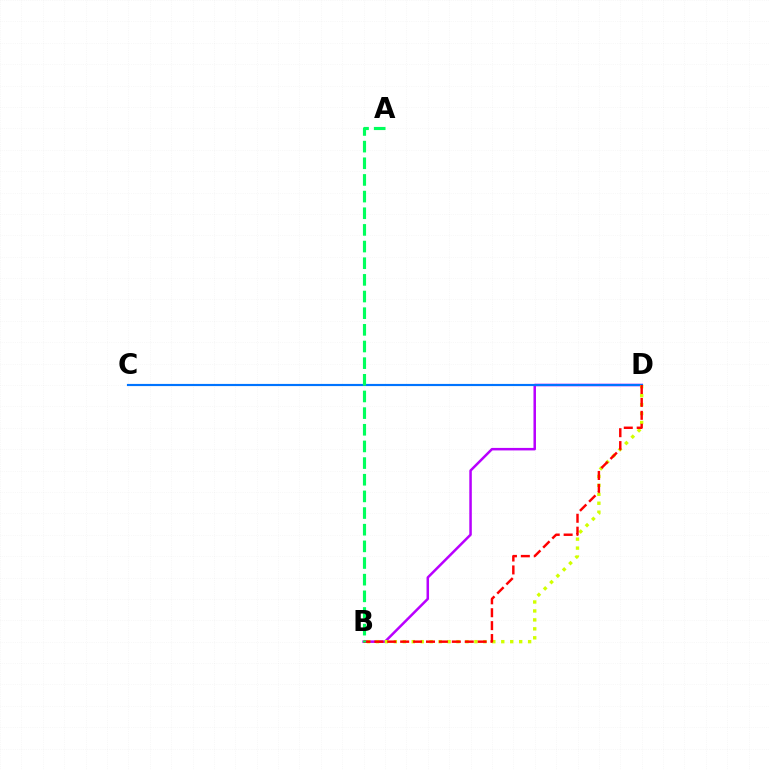{('B', 'D'): [{'color': '#b900ff', 'line_style': 'solid', 'thickness': 1.81}, {'color': '#d1ff00', 'line_style': 'dotted', 'thickness': 2.43}, {'color': '#ff0000', 'line_style': 'dashed', 'thickness': 1.75}], ('C', 'D'): [{'color': '#0074ff', 'line_style': 'solid', 'thickness': 1.56}], ('A', 'B'): [{'color': '#00ff5c', 'line_style': 'dashed', 'thickness': 2.26}]}